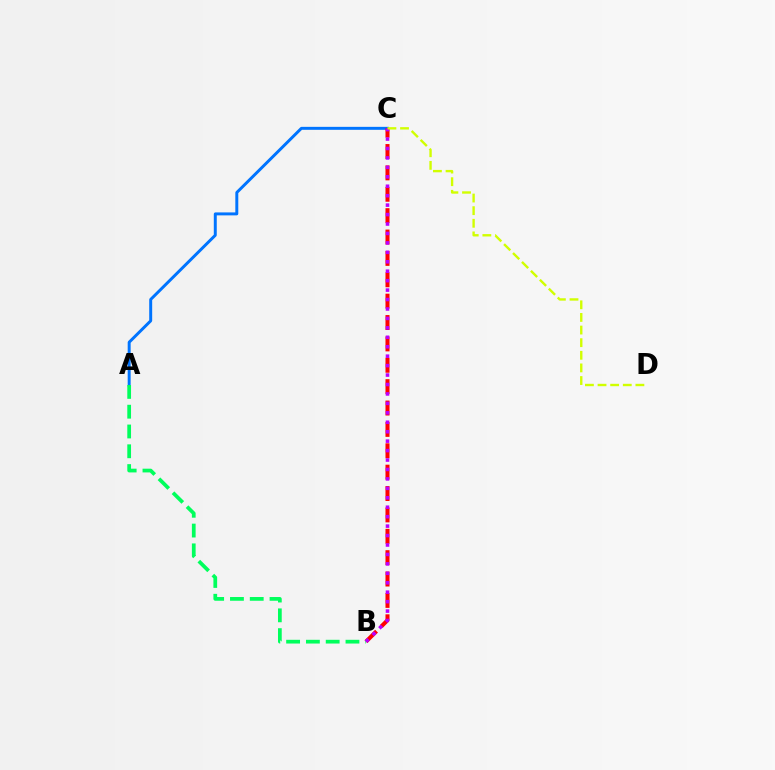{('A', 'C'): [{'color': '#0074ff', 'line_style': 'solid', 'thickness': 2.13}], ('B', 'C'): [{'color': '#ff0000', 'line_style': 'dashed', 'thickness': 2.9}, {'color': '#b900ff', 'line_style': 'dotted', 'thickness': 2.57}], ('A', 'B'): [{'color': '#00ff5c', 'line_style': 'dashed', 'thickness': 2.69}], ('C', 'D'): [{'color': '#d1ff00', 'line_style': 'dashed', 'thickness': 1.71}]}